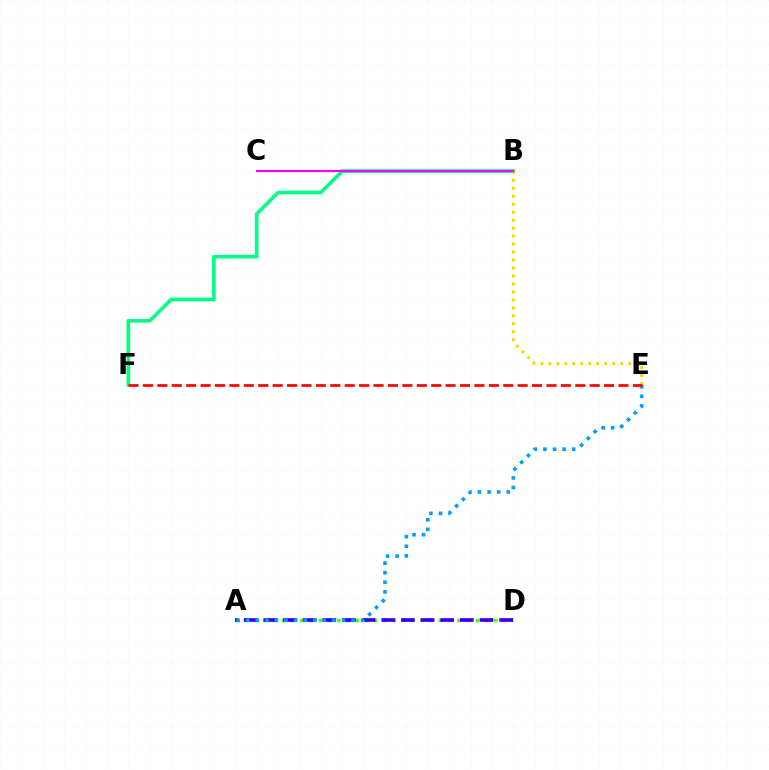{('A', 'D'): [{'color': '#4fff00', 'line_style': 'dotted', 'thickness': 2.51}, {'color': '#3700ff', 'line_style': 'dashed', 'thickness': 2.67}], ('B', 'F'): [{'color': '#00ff86', 'line_style': 'solid', 'thickness': 2.62}], ('B', 'E'): [{'color': '#ffd500', 'line_style': 'dotted', 'thickness': 2.17}], ('A', 'E'): [{'color': '#009eff', 'line_style': 'dotted', 'thickness': 2.6}], ('B', 'C'): [{'color': '#ff00ed', 'line_style': 'solid', 'thickness': 1.55}], ('E', 'F'): [{'color': '#ff0000', 'line_style': 'dashed', 'thickness': 1.96}]}